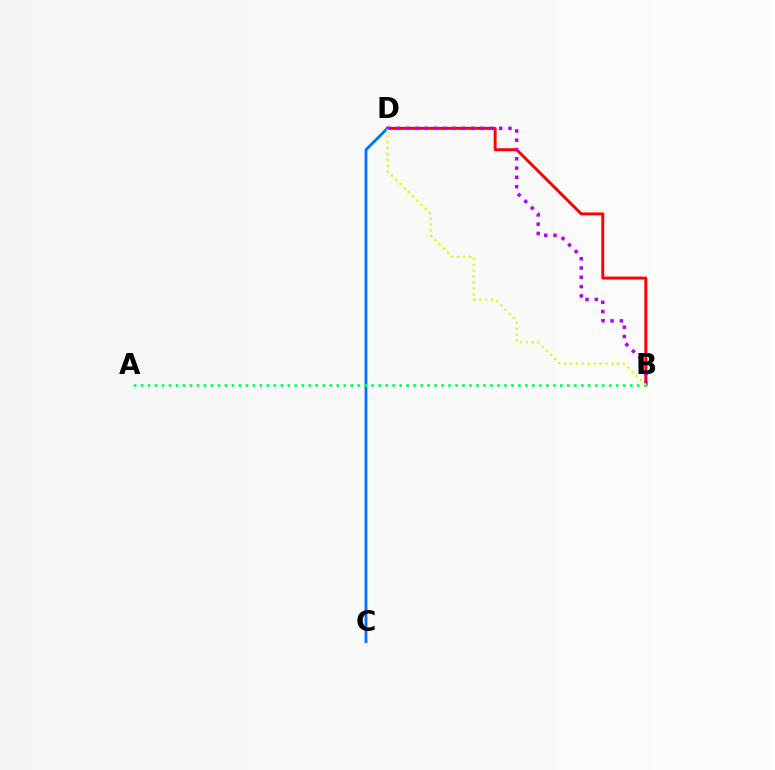{('B', 'D'): [{'color': '#ff0000', 'line_style': 'solid', 'thickness': 2.12}, {'color': '#b900ff', 'line_style': 'dotted', 'thickness': 2.52}, {'color': '#d1ff00', 'line_style': 'dotted', 'thickness': 1.6}], ('C', 'D'): [{'color': '#0074ff', 'line_style': 'solid', 'thickness': 2.04}], ('A', 'B'): [{'color': '#00ff5c', 'line_style': 'dotted', 'thickness': 1.9}]}